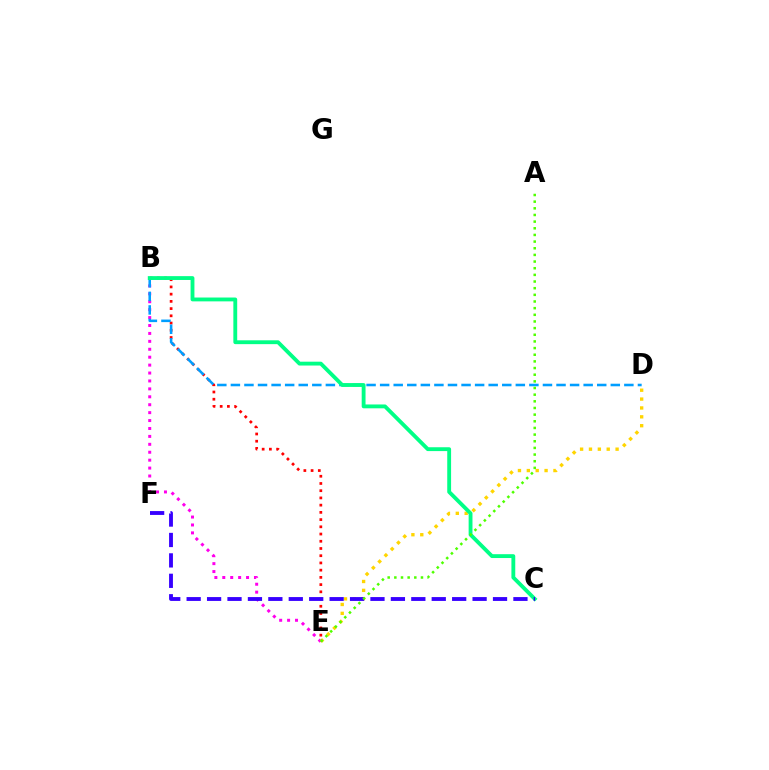{('B', 'E'): [{'color': '#ff0000', 'line_style': 'dotted', 'thickness': 1.96}, {'color': '#ff00ed', 'line_style': 'dotted', 'thickness': 2.15}], ('B', 'D'): [{'color': '#009eff', 'line_style': 'dashed', 'thickness': 1.84}], ('D', 'E'): [{'color': '#ffd500', 'line_style': 'dotted', 'thickness': 2.41}], ('B', 'C'): [{'color': '#00ff86', 'line_style': 'solid', 'thickness': 2.77}], ('C', 'F'): [{'color': '#3700ff', 'line_style': 'dashed', 'thickness': 2.77}], ('A', 'E'): [{'color': '#4fff00', 'line_style': 'dotted', 'thickness': 1.81}]}